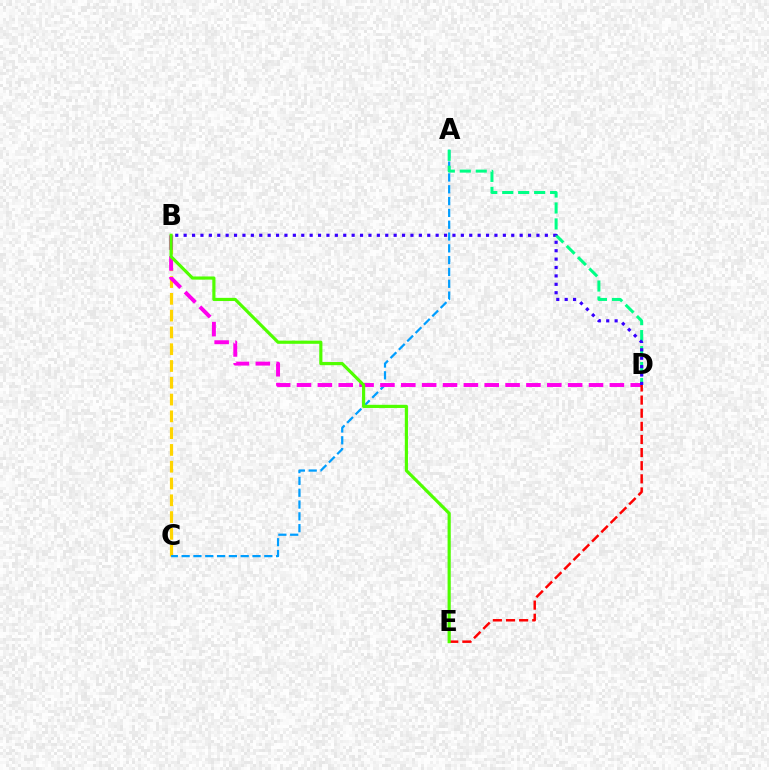{('B', 'C'): [{'color': '#ffd500', 'line_style': 'dashed', 'thickness': 2.28}], ('A', 'C'): [{'color': '#009eff', 'line_style': 'dashed', 'thickness': 1.6}], ('B', 'D'): [{'color': '#ff00ed', 'line_style': 'dashed', 'thickness': 2.83}, {'color': '#3700ff', 'line_style': 'dotted', 'thickness': 2.28}], ('A', 'D'): [{'color': '#00ff86', 'line_style': 'dashed', 'thickness': 2.17}], ('D', 'E'): [{'color': '#ff0000', 'line_style': 'dashed', 'thickness': 1.78}], ('B', 'E'): [{'color': '#4fff00', 'line_style': 'solid', 'thickness': 2.28}]}